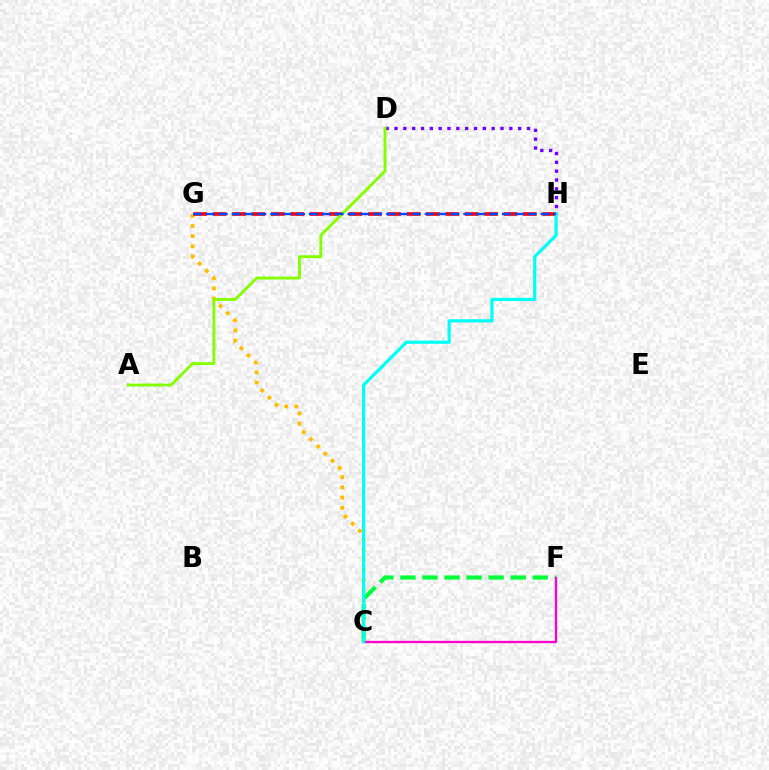{('C', 'F'): [{'color': '#00ff39', 'line_style': 'dashed', 'thickness': 3.0}, {'color': '#ff00cf', 'line_style': 'solid', 'thickness': 1.66}], ('C', 'G'): [{'color': '#ffbd00', 'line_style': 'dotted', 'thickness': 2.77}], ('D', 'H'): [{'color': '#7200ff', 'line_style': 'dotted', 'thickness': 2.4}], ('G', 'H'): [{'color': '#ff0000', 'line_style': 'dashed', 'thickness': 2.63}, {'color': '#004bff', 'line_style': 'dashed', 'thickness': 1.75}], ('A', 'D'): [{'color': '#84ff00', 'line_style': 'solid', 'thickness': 2.08}], ('C', 'H'): [{'color': '#00fff6', 'line_style': 'solid', 'thickness': 2.3}]}